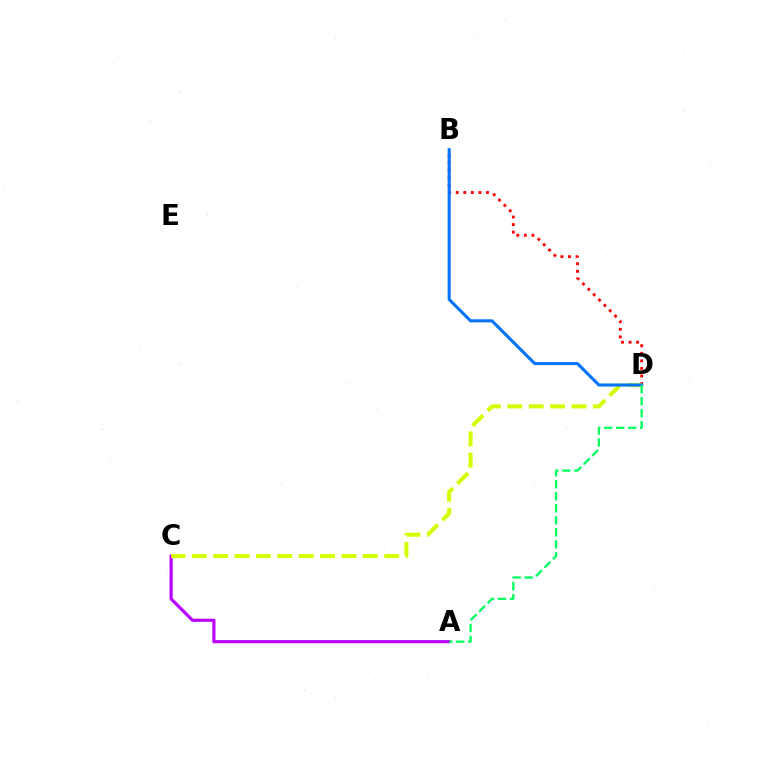{('B', 'D'): [{'color': '#ff0000', 'line_style': 'dotted', 'thickness': 2.06}, {'color': '#0074ff', 'line_style': 'solid', 'thickness': 2.21}], ('A', 'C'): [{'color': '#b900ff', 'line_style': 'solid', 'thickness': 2.28}], ('C', 'D'): [{'color': '#d1ff00', 'line_style': 'dashed', 'thickness': 2.9}], ('A', 'D'): [{'color': '#00ff5c', 'line_style': 'dashed', 'thickness': 1.63}]}